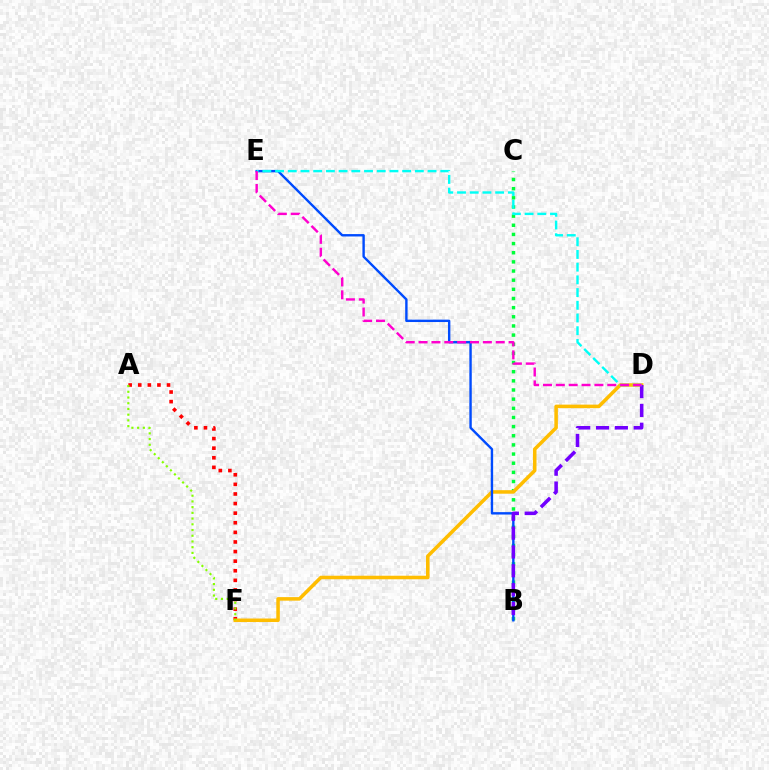{('B', 'C'): [{'color': '#00ff39', 'line_style': 'dotted', 'thickness': 2.49}], ('A', 'F'): [{'color': '#ff0000', 'line_style': 'dotted', 'thickness': 2.61}, {'color': '#84ff00', 'line_style': 'dotted', 'thickness': 1.55}], ('D', 'F'): [{'color': '#ffbd00', 'line_style': 'solid', 'thickness': 2.54}], ('B', 'E'): [{'color': '#004bff', 'line_style': 'solid', 'thickness': 1.72}], ('B', 'D'): [{'color': '#7200ff', 'line_style': 'dashed', 'thickness': 2.56}], ('D', 'E'): [{'color': '#00fff6', 'line_style': 'dashed', 'thickness': 1.73}, {'color': '#ff00cf', 'line_style': 'dashed', 'thickness': 1.75}]}